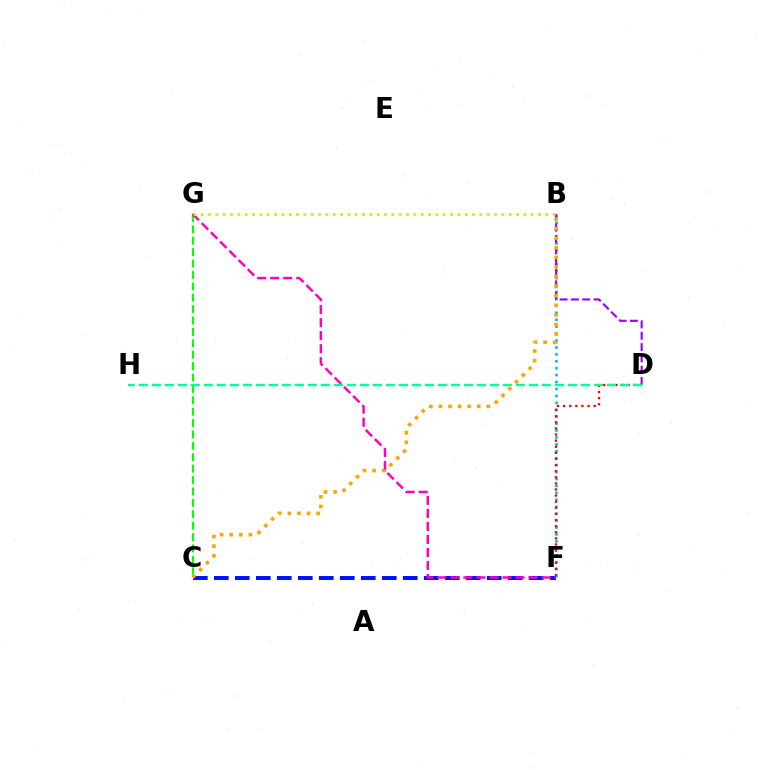{('C', 'F'): [{'color': '#0010ff', 'line_style': 'dashed', 'thickness': 2.85}], ('B', 'F'): [{'color': '#00b5ff', 'line_style': 'dotted', 'thickness': 1.88}], ('C', 'G'): [{'color': '#08ff00', 'line_style': 'dashed', 'thickness': 1.55}], ('F', 'G'): [{'color': '#ff00bd', 'line_style': 'dashed', 'thickness': 1.77}], ('B', 'D'): [{'color': '#9b00ff', 'line_style': 'dashed', 'thickness': 1.54}], ('D', 'F'): [{'color': '#ff0000', 'line_style': 'dotted', 'thickness': 1.66}], ('D', 'H'): [{'color': '#00ff9d', 'line_style': 'dashed', 'thickness': 1.77}], ('B', 'G'): [{'color': '#b3ff00', 'line_style': 'dotted', 'thickness': 1.99}], ('B', 'C'): [{'color': '#ffa500', 'line_style': 'dotted', 'thickness': 2.6}]}